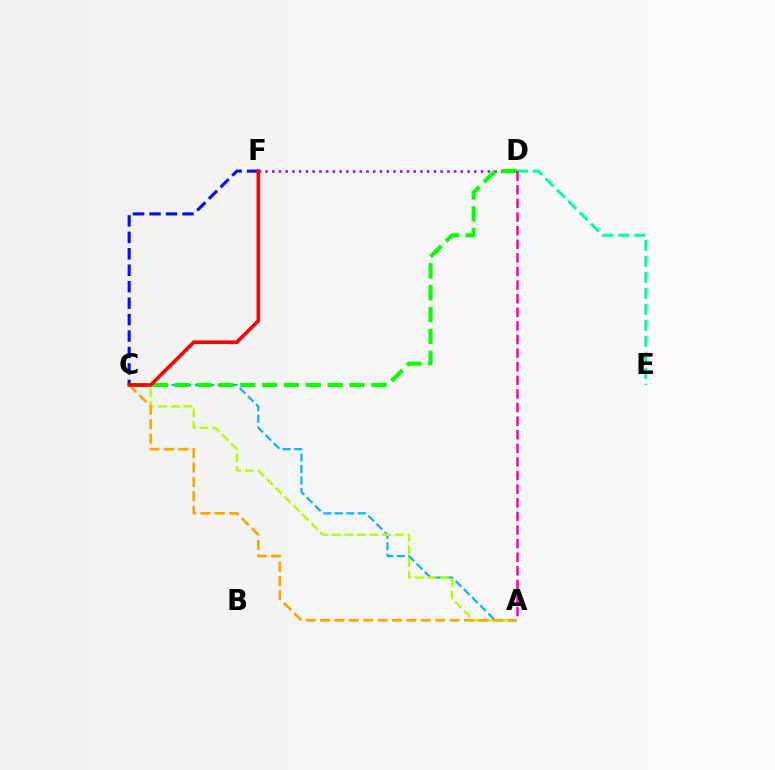{('A', 'C'): [{'color': '#00b5ff', 'line_style': 'dashed', 'thickness': 1.57}, {'color': '#b3ff00', 'line_style': 'dashed', 'thickness': 1.71}, {'color': '#ffa500', 'line_style': 'dashed', 'thickness': 1.95}], ('D', 'F'): [{'color': '#9b00ff', 'line_style': 'dotted', 'thickness': 1.83}], ('C', 'F'): [{'color': '#0010ff', 'line_style': 'dashed', 'thickness': 2.24}, {'color': '#ff0000', 'line_style': 'solid', 'thickness': 2.6}], ('D', 'E'): [{'color': '#00ff9d', 'line_style': 'dashed', 'thickness': 2.17}], ('C', 'D'): [{'color': '#08ff00', 'line_style': 'dashed', 'thickness': 2.97}], ('A', 'D'): [{'color': '#ff00bd', 'line_style': 'dashed', 'thickness': 1.85}]}